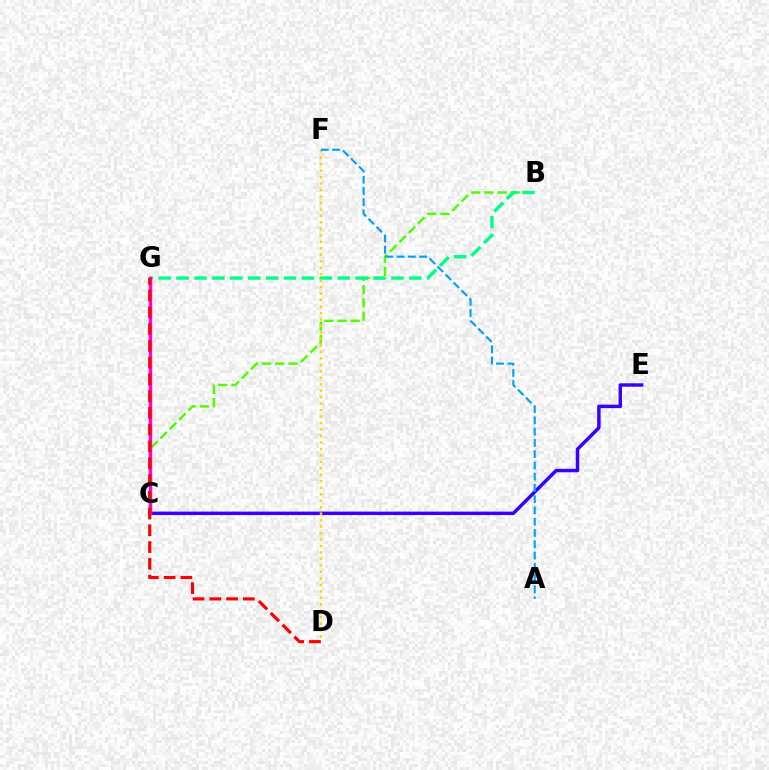{('B', 'C'): [{'color': '#4fff00', 'line_style': 'dashed', 'thickness': 1.79}], ('B', 'G'): [{'color': '#00ff86', 'line_style': 'dashed', 'thickness': 2.43}], ('C', 'E'): [{'color': '#3700ff', 'line_style': 'solid', 'thickness': 2.49}], ('C', 'G'): [{'color': '#ff00ed', 'line_style': 'solid', 'thickness': 2.45}], ('D', 'G'): [{'color': '#ff0000', 'line_style': 'dashed', 'thickness': 2.28}], ('D', 'F'): [{'color': '#ffd500', 'line_style': 'dotted', 'thickness': 1.76}], ('A', 'F'): [{'color': '#009eff', 'line_style': 'dashed', 'thickness': 1.53}]}